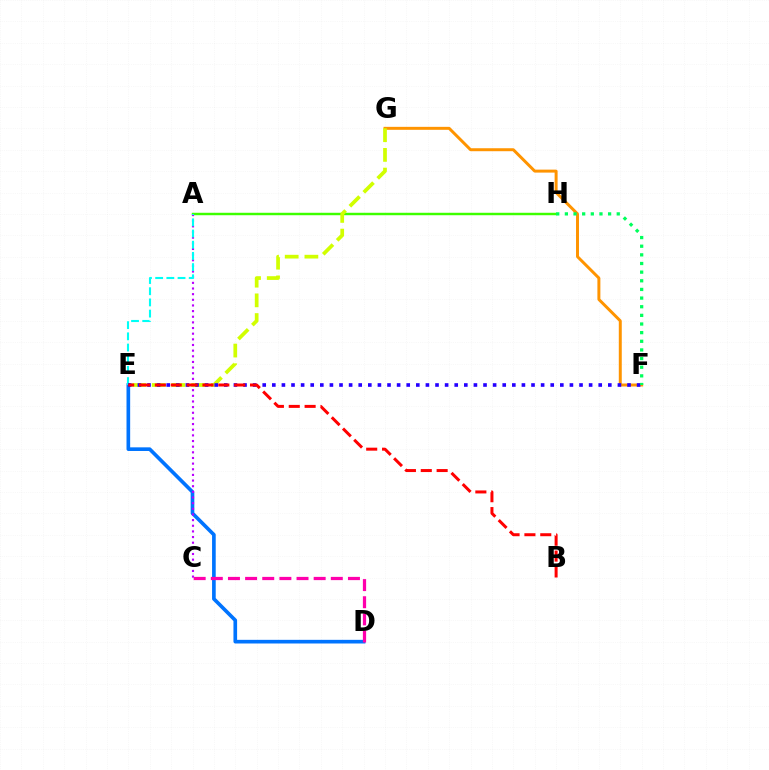{('A', 'H'): [{'color': '#3dff00', 'line_style': 'solid', 'thickness': 1.76}], ('D', 'E'): [{'color': '#0074ff', 'line_style': 'solid', 'thickness': 2.63}], ('A', 'C'): [{'color': '#b900ff', 'line_style': 'dotted', 'thickness': 1.53}], ('F', 'G'): [{'color': '#ff9400', 'line_style': 'solid', 'thickness': 2.14}], ('E', 'G'): [{'color': '#d1ff00', 'line_style': 'dashed', 'thickness': 2.67}], ('C', 'D'): [{'color': '#ff00ac', 'line_style': 'dashed', 'thickness': 2.33}], ('A', 'E'): [{'color': '#00fff6', 'line_style': 'dashed', 'thickness': 1.52}], ('E', 'F'): [{'color': '#2500ff', 'line_style': 'dotted', 'thickness': 2.61}], ('F', 'H'): [{'color': '#00ff5c', 'line_style': 'dotted', 'thickness': 2.35}], ('B', 'E'): [{'color': '#ff0000', 'line_style': 'dashed', 'thickness': 2.15}]}